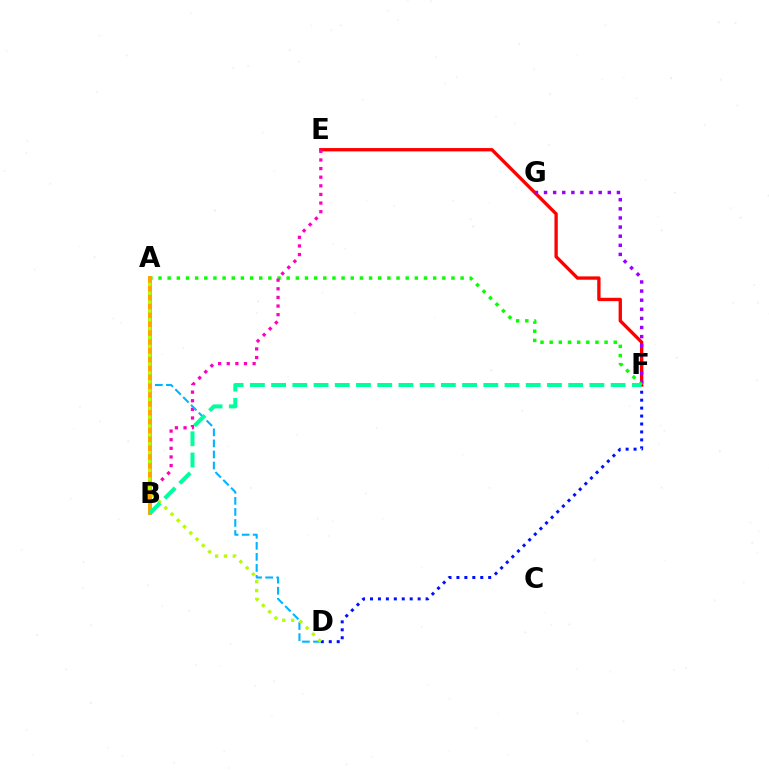{('E', 'F'): [{'color': '#ff0000', 'line_style': 'solid', 'thickness': 2.39}], ('F', 'G'): [{'color': '#9b00ff', 'line_style': 'dotted', 'thickness': 2.47}], ('A', 'F'): [{'color': '#08ff00', 'line_style': 'dotted', 'thickness': 2.49}], ('B', 'E'): [{'color': '#ff00bd', 'line_style': 'dotted', 'thickness': 2.34}], ('D', 'F'): [{'color': '#0010ff', 'line_style': 'dotted', 'thickness': 2.16}], ('A', 'D'): [{'color': '#00b5ff', 'line_style': 'dashed', 'thickness': 1.5}, {'color': '#b3ff00', 'line_style': 'dotted', 'thickness': 2.41}], ('A', 'B'): [{'color': '#ffa500', 'line_style': 'solid', 'thickness': 2.86}], ('B', 'F'): [{'color': '#00ff9d', 'line_style': 'dashed', 'thickness': 2.88}]}